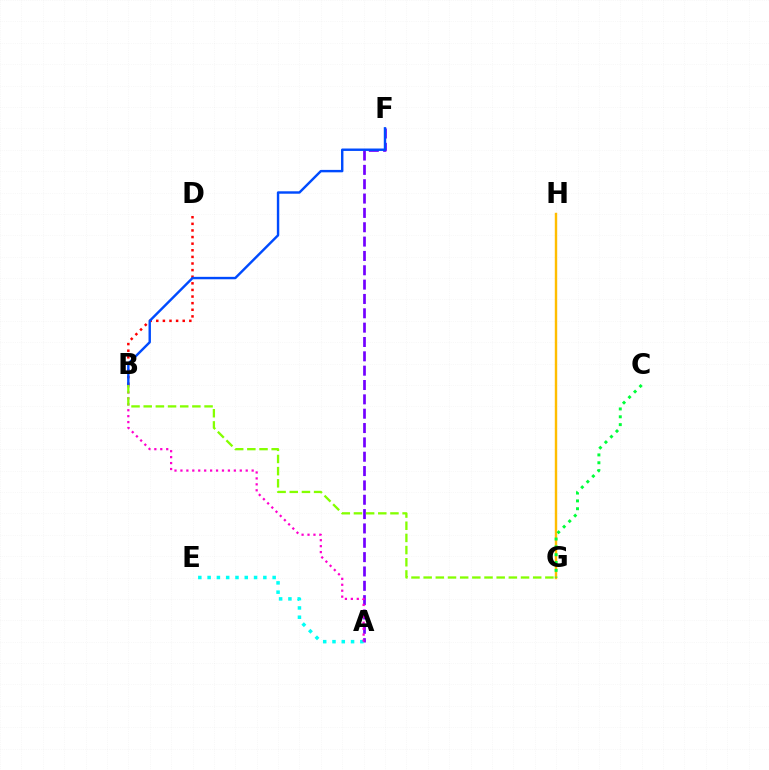{('A', 'F'): [{'color': '#7200ff', 'line_style': 'dashed', 'thickness': 1.95}], ('B', 'D'): [{'color': '#ff0000', 'line_style': 'dotted', 'thickness': 1.8}], ('A', 'E'): [{'color': '#00fff6', 'line_style': 'dotted', 'thickness': 2.52}], ('B', 'F'): [{'color': '#004bff', 'line_style': 'solid', 'thickness': 1.74}], ('G', 'H'): [{'color': '#ffbd00', 'line_style': 'solid', 'thickness': 1.74}], ('C', 'G'): [{'color': '#00ff39', 'line_style': 'dotted', 'thickness': 2.13}], ('A', 'B'): [{'color': '#ff00cf', 'line_style': 'dotted', 'thickness': 1.61}], ('B', 'G'): [{'color': '#84ff00', 'line_style': 'dashed', 'thickness': 1.65}]}